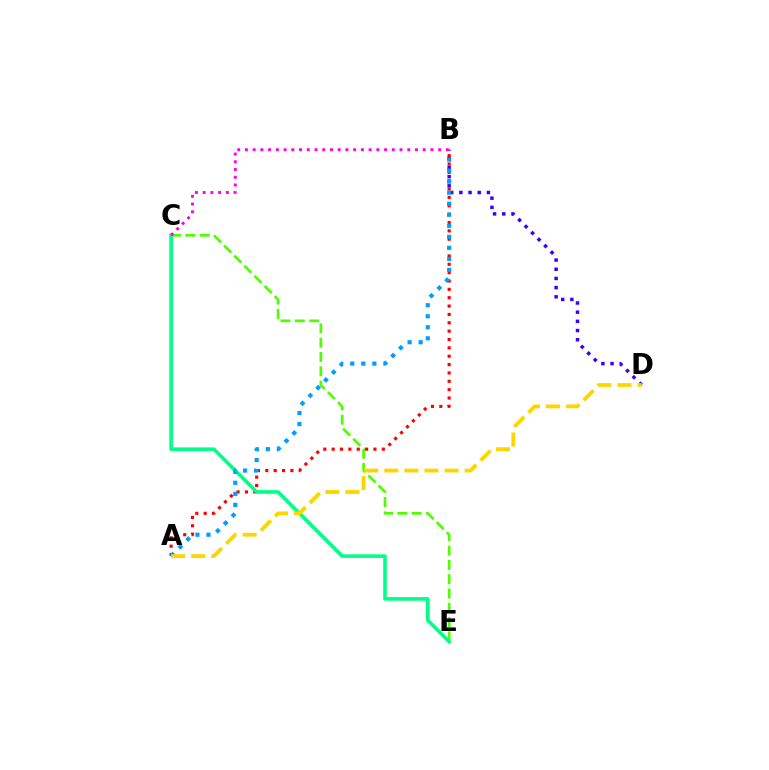{('C', 'E'): [{'color': '#4fff00', 'line_style': 'dashed', 'thickness': 1.94}, {'color': '#00ff86', 'line_style': 'solid', 'thickness': 2.57}], ('B', 'D'): [{'color': '#3700ff', 'line_style': 'dotted', 'thickness': 2.5}], ('A', 'B'): [{'color': '#ff0000', 'line_style': 'dotted', 'thickness': 2.27}, {'color': '#009eff', 'line_style': 'dotted', 'thickness': 3.0}], ('A', 'D'): [{'color': '#ffd500', 'line_style': 'dashed', 'thickness': 2.73}], ('B', 'C'): [{'color': '#ff00ed', 'line_style': 'dotted', 'thickness': 2.1}]}